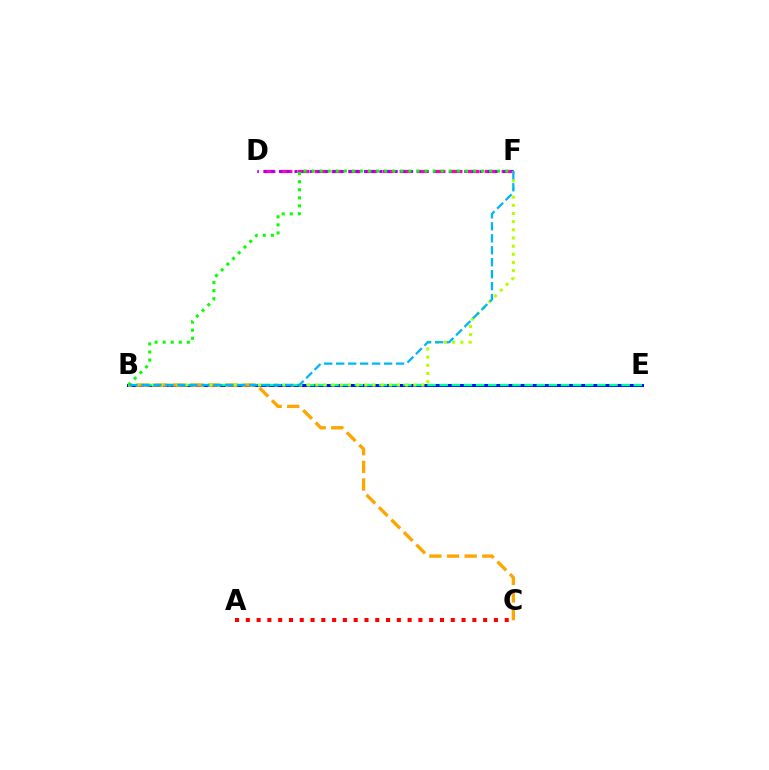{('B', 'E'): [{'color': '#0010ff', 'line_style': 'solid', 'thickness': 2.18}, {'color': '#00ff9d', 'line_style': 'dashed', 'thickness': 1.65}], ('B', 'C'): [{'color': '#ffa500', 'line_style': 'dashed', 'thickness': 2.4}], ('A', 'C'): [{'color': '#ff0000', 'line_style': 'dotted', 'thickness': 2.93}], ('D', 'F'): [{'color': '#ff00bd', 'line_style': 'dashed', 'thickness': 2.31}, {'color': '#9b00ff', 'line_style': 'dotted', 'thickness': 2.1}], ('B', 'F'): [{'color': '#b3ff00', 'line_style': 'dotted', 'thickness': 2.22}, {'color': '#08ff00', 'line_style': 'dotted', 'thickness': 2.19}, {'color': '#00b5ff', 'line_style': 'dashed', 'thickness': 1.63}]}